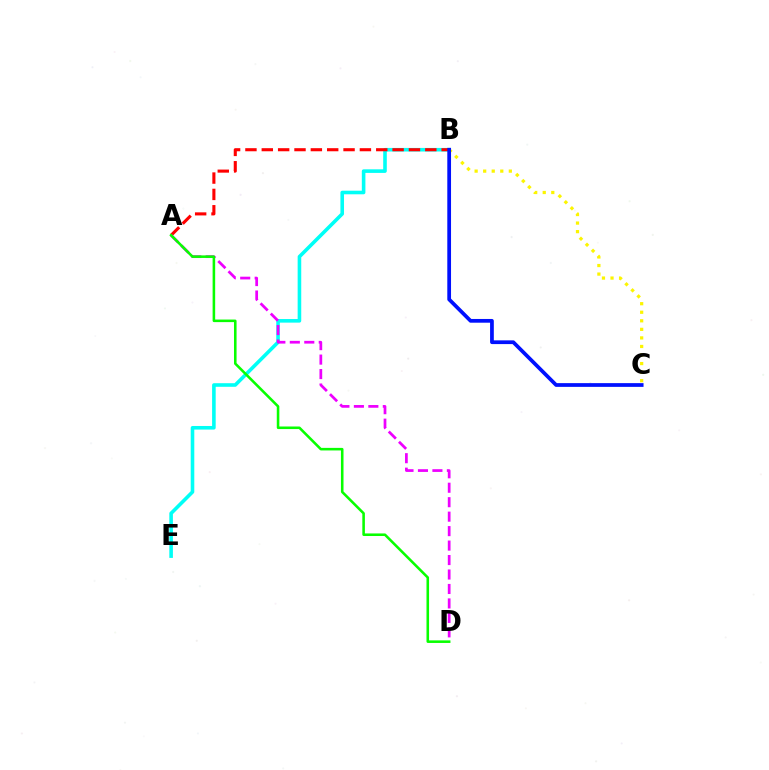{('B', 'C'): [{'color': '#fcf500', 'line_style': 'dotted', 'thickness': 2.32}, {'color': '#0010ff', 'line_style': 'solid', 'thickness': 2.69}], ('B', 'E'): [{'color': '#00fff6', 'line_style': 'solid', 'thickness': 2.59}], ('A', 'B'): [{'color': '#ff0000', 'line_style': 'dashed', 'thickness': 2.22}], ('A', 'D'): [{'color': '#ee00ff', 'line_style': 'dashed', 'thickness': 1.96}, {'color': '#08ff00', 'line_style': 'solid', 'thickness': 1.85}]}